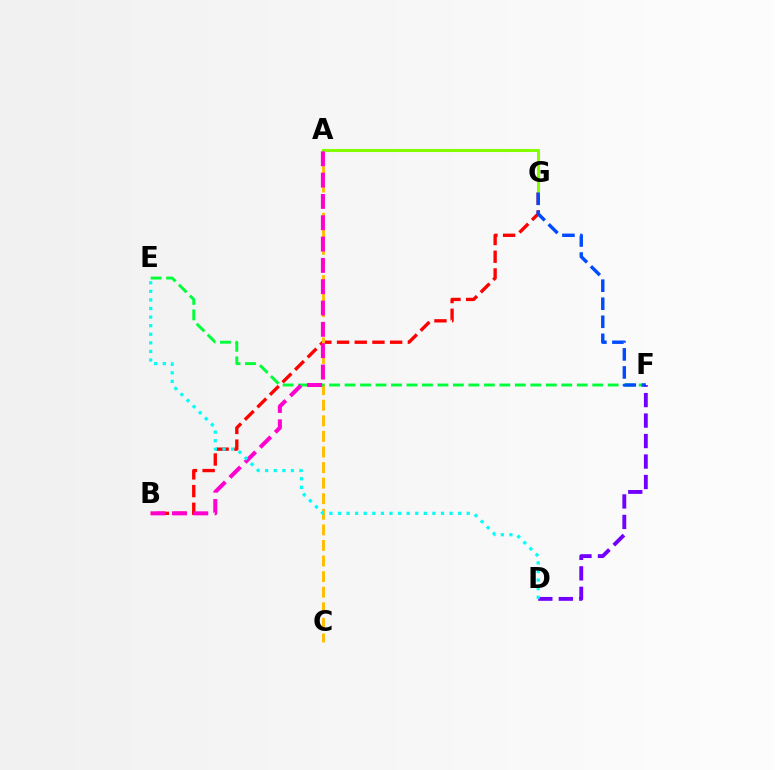{('B', 'G'): [{'color': '#ff0000', 'line_style': 'dashed', 'thickness': 2.41}], ('A', 'C'): [{'color': '#ffbd00', 'line_style': 'dashed', 'thickness': 2.12}], ('E', 'F'): [{'color': '#00ff39', 'line_style': 'dashed', 'thickness': 2.1}], ('D', 'F'): [{'color': '#7200ff', 'line_style': 'dashed', 'thickness': 2.78}], ('A', 'G'): [{'color': '#84ff00', 'line_style': 'solid', 'thickness': 2.21}], ('A', 'B'): [{'color': '#ff00cf', 'line_style': 'dashed', 'thickness': 2.9}], ('D', 'E'): [{'color': '#00fff6', 'line_style': 'dotted', 'thickness': 2.33}], ('F', 'G'): [{'color': '#004bff', 'line_style': 'dashed', 'thickness': 2.45}]}